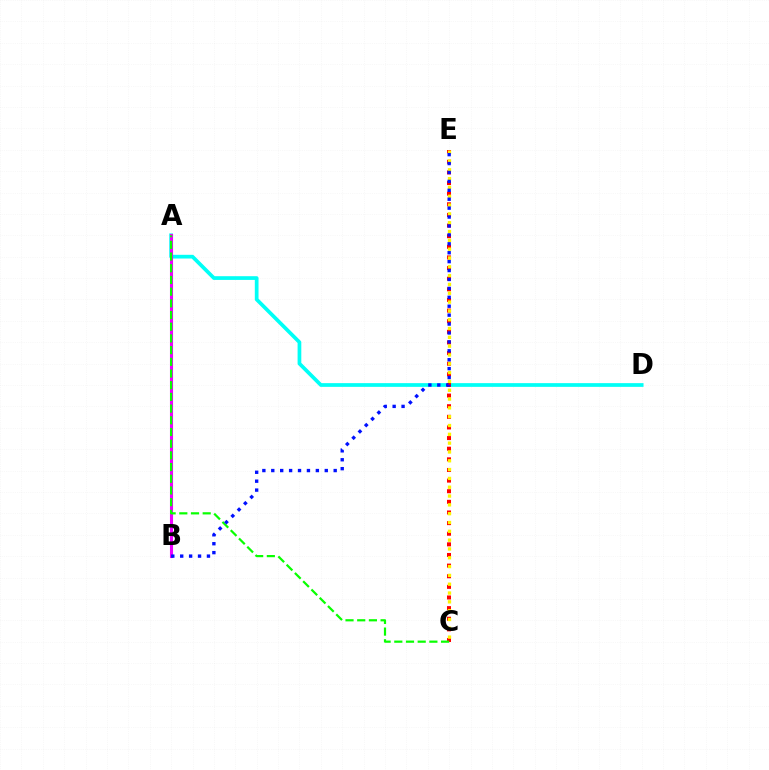{('A', 'D'): [{'color': '#00fff6', 'line_style': 'solid', 'thickness': 2.68}], ('C', 'E'): [{'color': '#ff0000', 'line_style': 'dotted', 'thickness': 2.89}, {'color': '#fcf500', 'line_style': 'dotted', 'thickness': 2.4}], ('A', 'B'): [{'color': '#ee00ff', 'line_style': 'solid', 'thickness': 2.22}], ('A', 'C'): [{'color': '#08ff00', 'line_style': 'dashed', 'thickness': 1.59}], ('B', 'E'): [{'color': '#0010ff', 'line_style': 'dotted', 'thickness': 2.42}]}